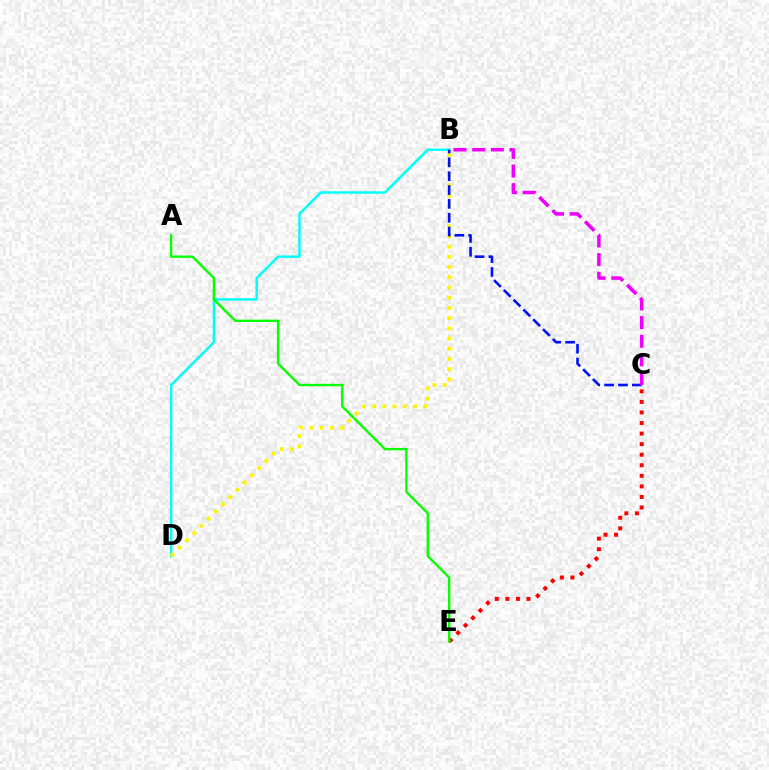{('C', 'E'): [{'color': '#ff0000', 'line_style': 'dotted', 'thickness': 2.87}], ('B', 'D'): [{'color': '#00fff6', 'line_style': 'solid', 'thickness': 1.77}, {'color': '#fcf500', 'line_style': 'dotted', 'thickness': 2.77}], ('A', 'E'): [{'color': '#08ff00', 'line_style': 'solid', 'thickness': 1.7}], ('B', 'C'): [{'color': '#0010ff', 'line_style': 'dashed', 'thickness': 1.88}, {'color': '#ee00ff', 'line_style': 'dashed', 'thickness': 2.53}]}